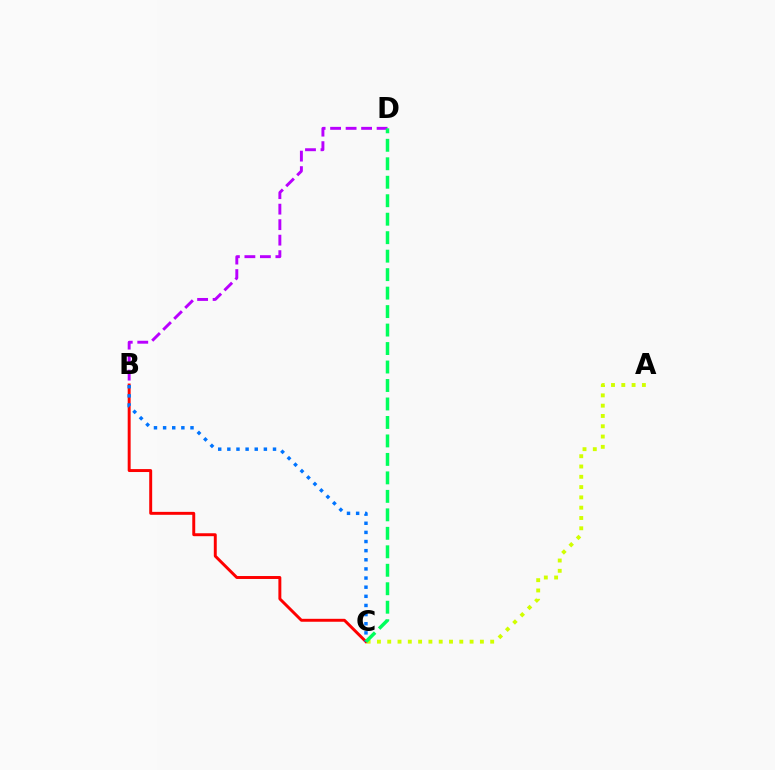{('B', 'C'): [{'color': '#ff0000', 'line_style': 'solid', 'thickness': 2.12}, {'color': '#0074ff', 'line_style': 'dotted', 'thickness': 2.48}], ('B', 'D'): [{'color': '#b900ff', 'line_style': 'dashed', 'thickness': 2.11}], ('A', 'C'): [{'color': '#d1ff00', 'line_style': 'dotted', 'thickness': 2.8}], ('C', 'D'): [{'color': '#00ff5c', 'line_style': 'dashed', 'thickness': 2.51}]}